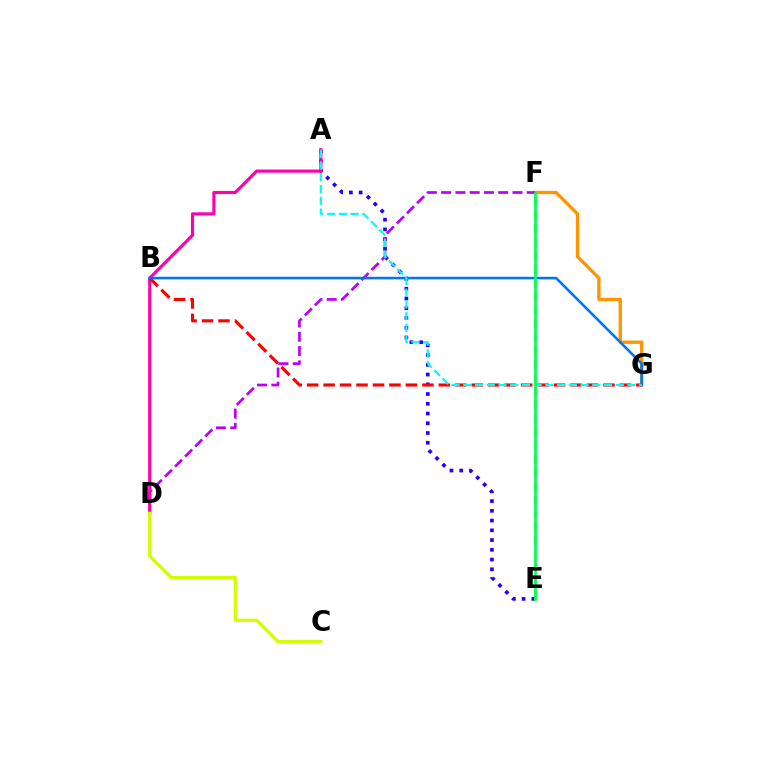{('F', 'G'): [{'color': '#ff9400', 'line_style': 'solid', 'thickness': 2.39}], ('A', 'E'): [{'color': '#2500ff', 'line_style': 'dotted', 'thickness': 2.65}], ('E', 'F'): [{'color': '#3dff00', 'line_style': 'dashed', 'thickness': 1.84}, {'color': '#00ff5c', 'line_style': 'solid', 'thickness': 1.91}], ('D', 'F'): [{'color': '#b900ff', 'line_style': 'dashed', 'thickness': 1.94}], ('A', 'D'): [{'color': '#ff00ac', 'line_style': 'solid', 'thickness': 2.26}], ('C', 'D'): [{'color': '#d1ff00', 'line_style': 'solid', 'thickness': 2.35}], ('B', 'G'): [{'color': '#ff0000', 'line_style': 'dashed', 'thickness': 2.24}, {'color': '#0074ff', 'line_style': 'solid', 'thickness': 1.85}], ('A', 'G'): [{'color': '#00fff6', 'line_style': 'dashed', 'thickness': 1.59}]}